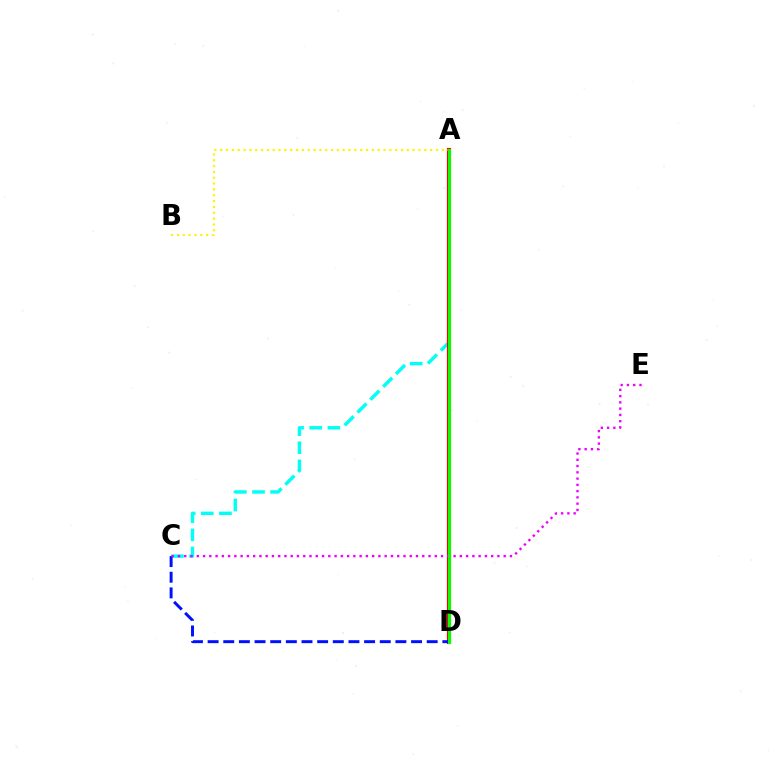{('A', 'C'): [{'color': '#00fff6', 'line_style': 'dashed', 'thickness': 2.47}], ('A', 'D'): [{'color': '#ff0000', 'line_style': 'solid', 'thickness': 2.99}, {'color': '#08ff00', 'line_style': 'solid', 'thickness': 2.18}], ('C', 'D'): [{'color': '#0010ff', 'line_style': 'dashed', 'thickness': 2.13}], ('A', 'B'): [{'color': '#fcf500', 'line_style': 'dotted', 'thickness': 1.58}], ('C', 'E'): [{'color': '#ee00ff', 'line_style': 'dotted', 'thickness': 1.7}]}